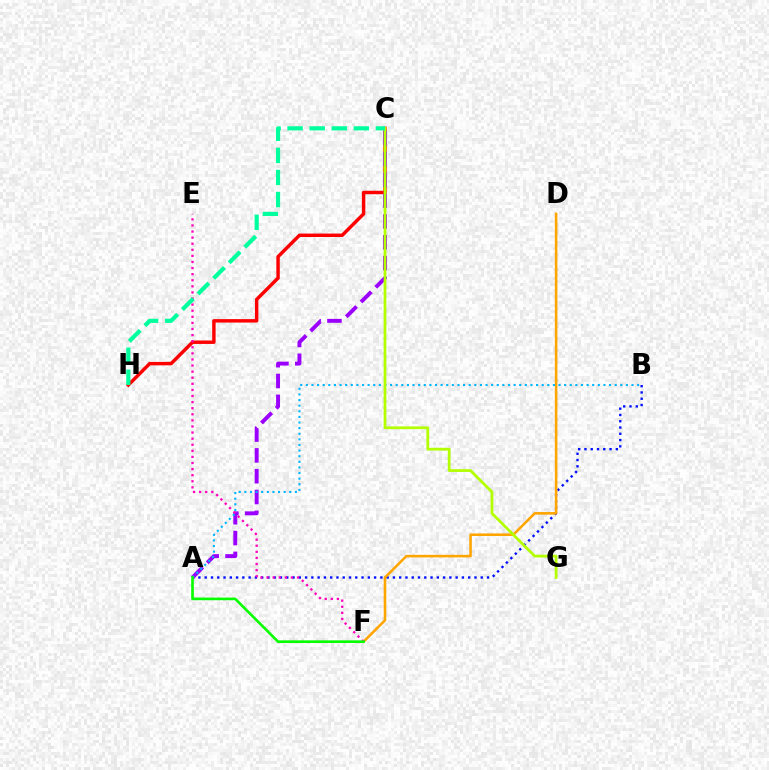{('C', 'H'): [{'color': '#ff0000', 'line_style': 'solid', 'thickness': 2.48}, {'color': '#00ff9d', 'line_style': 'dashed', 'thickness': 3.0}], ('A', 'B'): [{'color': '#0010ff', 'line_style': 'dotted', 'thickness': 1.7}, {'color': '#00b5ff', 'line_style': 'dotted', 'thickness': 1.53}], ('A', 'C'): [{'color': '#9b00ff', 'line_style': 'dashed', 'thickness': 2.83}], ('D', 'F'): [{'color': '#ffa500', 'line_style': 'solid', 'thickness': 1.85}], ('E', 'F'): [{'color': '#ff00bd', 'line_style': 'dotted', 'thickness': 1.66}], ('A', 'F'): [{'color': '#08ff00', 'line_style': 'solid', 'thickness': 1.91}], ('C', 'G'): [{'color': '#b3ff00', 'line_style': 'solid', 'thickness': 1.99}]}